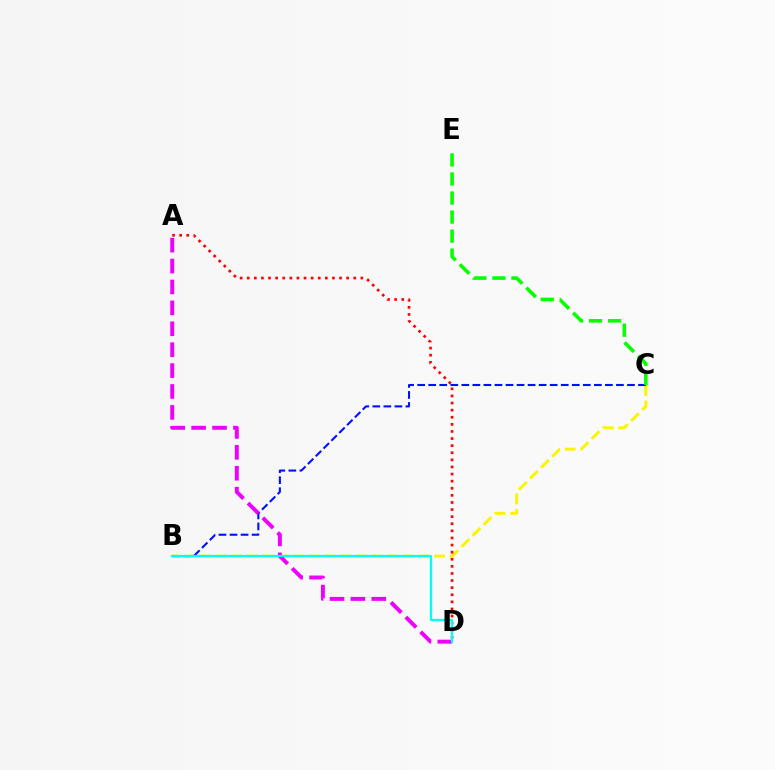{('B', 'C'): [{'color': '#fcf500', 'line_style': 'dashed', 'thickness': 2.12}, {'color': '#0010ff', 'line_style': 'dashed', 'thickness': 1.5}], ('A', 'D'): [{'color': '#ff0000', 'line_style': 'dotted', 'thickness': 1.93}, {'color': '#ee00ff', 'line_style': 'dashed', 'thickness': 2.84}], ('C', 'E'): [{'color': '#08ff00', 'line_style': 'dashed', 'thickness': 2.59}], ('B', 'D'): [{'color': '#00fff6', 'line_style': 'solid', 'thickness': 1.62}]}